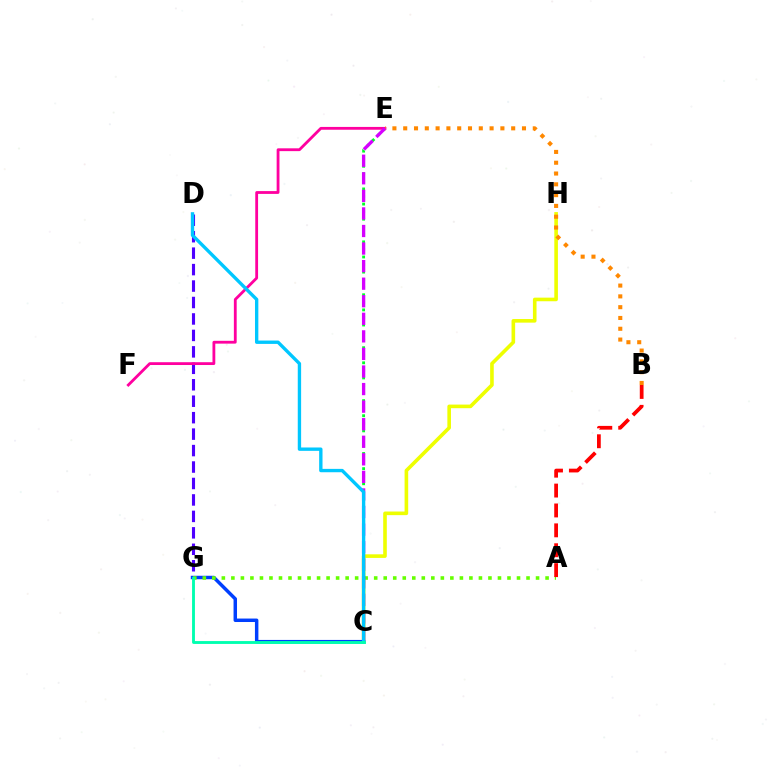{('C', 'H'): [{'color': '#eeff00', 'line_style': 'solid', 'thickness': 2.6}], ('D', 'G'): [{'color': '#4f00ff', 'line_style': 'dashed', 'thickness': 2.24}], ('C', 'G'): [{'color': '#003fff', 'line_style': 'solid', 'thickness': 2.49}, {'color': '#00ffaf', 'line_style': 'solid', 'thickness': 2.06}], ('C', 'E'): [{'color': '#00ff27', 'line_style': 'dotted', 'thickness': 2.05}, {'color': '#d600ff', 'line_style': 'dashed', 'thickness': 2.39}], ('E', 'F'): [{'color': '#ff00a0', 'line_style': 'solid', 'thickness': 2.02}], ('A', 'G'): [{'color': '#66ff00', 'line_style': 'dotted', 'thickness': 2.59}], ('B', 'E'): [{'color': '#ff8800', 'line_style': 'dotted', 'thickness': 2.93}], ('C', 'D'): [{'color': '#00c7ff', 'line_style': 'solid', 'thickness': 2.42}], ('A', 'B'): [{'color': '#ff0000', 'line_style': 'dashed', 'thickness': 2.7}]}